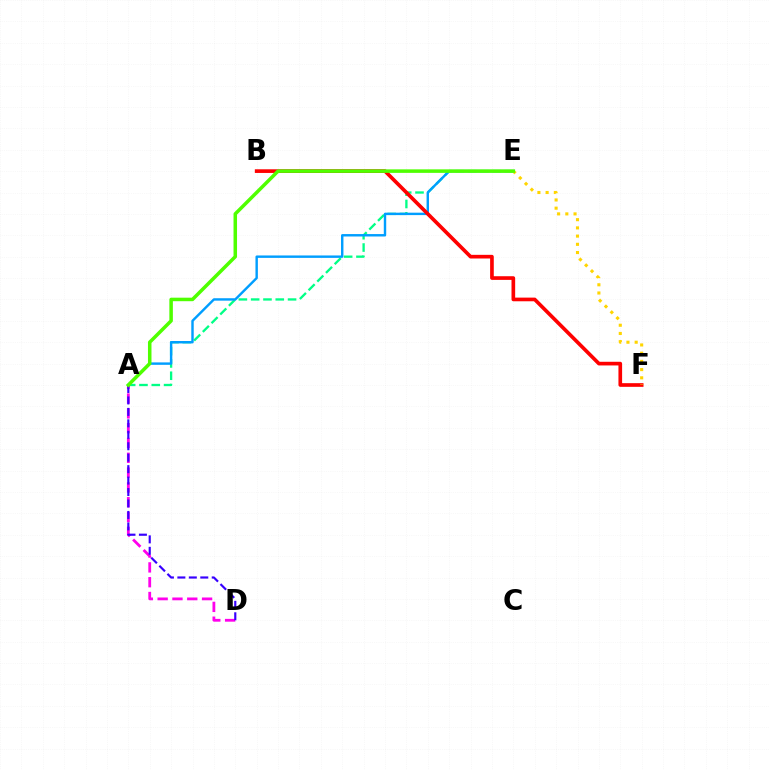{('A', 'D'): [{'color': '#ff00ed', 'line_style': 'dashed', 'thickness': 2.01}, {'color': '#3700ff', 'line_style': 'dashed', 'thickness': 1.56}], ('A', 'E'): [{'color': '#00ff86', 'line_style': 'dashed', 'thickness': 1.67}, {'color': '#009eff', 'line_style': 'solid', 'thickness': 1.74}, {'color': '#4fff00', 'line_style': 'solid', 'thickness': 2.53}], ('B', 'F'): [{'color': '#ff0000', 'line_style': 'solid', 'thickness': 2.64}], ('E', 'F'): [{'color': '#ffd500', 'line_style': 'dotted', 'thickness': 2.23}]}